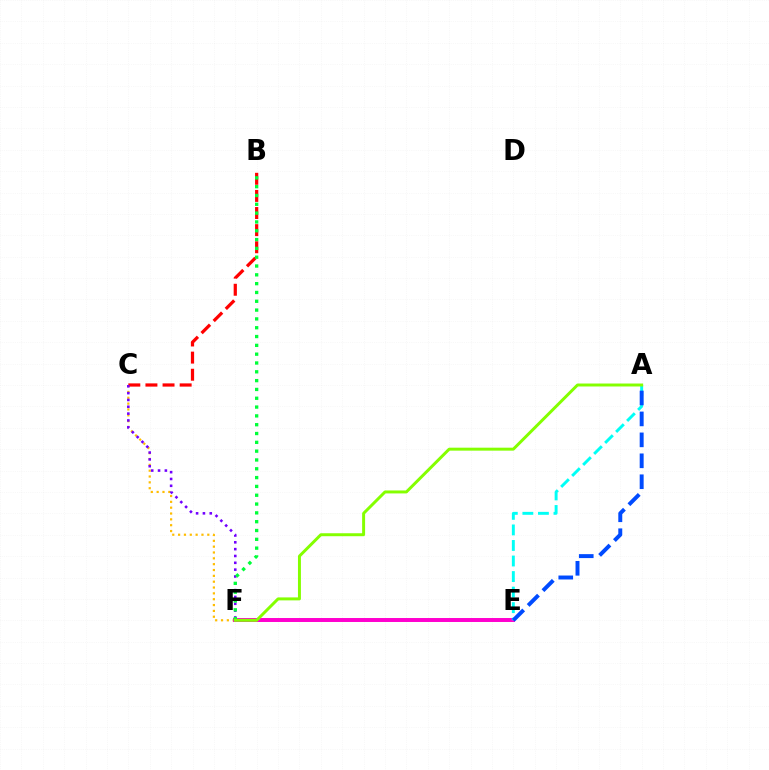{('C', 'F'): [{'color': '#ffbd00', 'line_style': 'dotted', 'thickness': 1.59}, {'color': '#7200ff', 'line_style': 'dotted', 'thickness': 1.86}], ('E', 'F'): [{'color': '#ff00cf', 'line_style': 'solid', 'thickness': 2.85}], ('A', 'E'): [{'color': '#00fff6', 'line_style': 'dashed', 'thickness': 2.11}, {'color': '#004bff', 'line_style': 'dashed', 'thickness': 2.85}], ('B', 'C'): [{'color': '#ff0000', 'line_style': 'dashed', 'thickness': 2.33}], ('B', 'F'): [{'color': '#00ff39', 'line_style': 'dotted', 'thickness': 2.4}], ('A', 'F'): [{'color': '#84ff00', 'line_style': 'solid', 'thickness': 2.13}]}